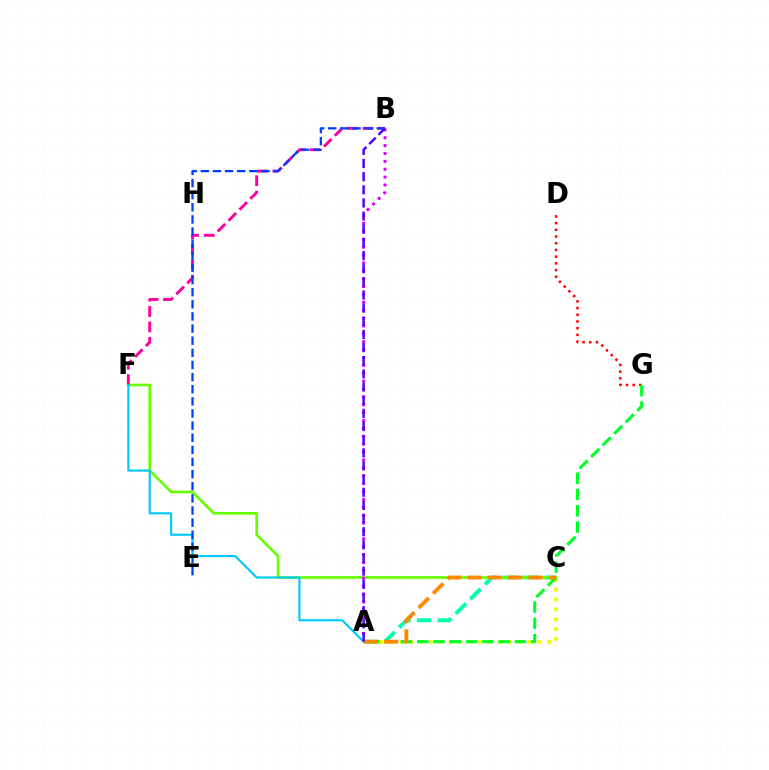{('A', 'C'): [{'color': '#00ffaf', 'line_style': 'dashed', 'thickness': 2.82}, {'color': '#eeff00', 'line_style': 'dotted', 'thickness': 2.68}, {'color': '#ff8800', 'line_style': 'dashed', 'thickness': 2.77}], ('D', 'G'): [{'color': '#ff0000', 'line_style': 'dotted', 'thickness': 1.82}], ('C', 'F'): [{'color': '#66ff00', 'line_style': 'solid', 'thickness': 1.92}], ('A', 'B'): [{'color': '#d600ff', 'line_style': 'dotted', 'thickness': 2.14}, {'color': '#4f00ff', 'line_style': 'dashed', 'thickness': 1.79}], ('B', 'F'): [{'color': '#ff00a0', 'line_style': 'dashed', 'thickness': 2.09}], ('A', 'G'): [{'color': '#00ff27', 'line_style': 'dashed', 'thickness': 2.21}], ('A', 'F'): [{'color': '#00c7ff', 'line_style': 'solid', 'thickness': 1.53}], ('B', 'E'): [{'color': '#003fff', 'line_style': 'dashed', 'thickness': 1.65}]}